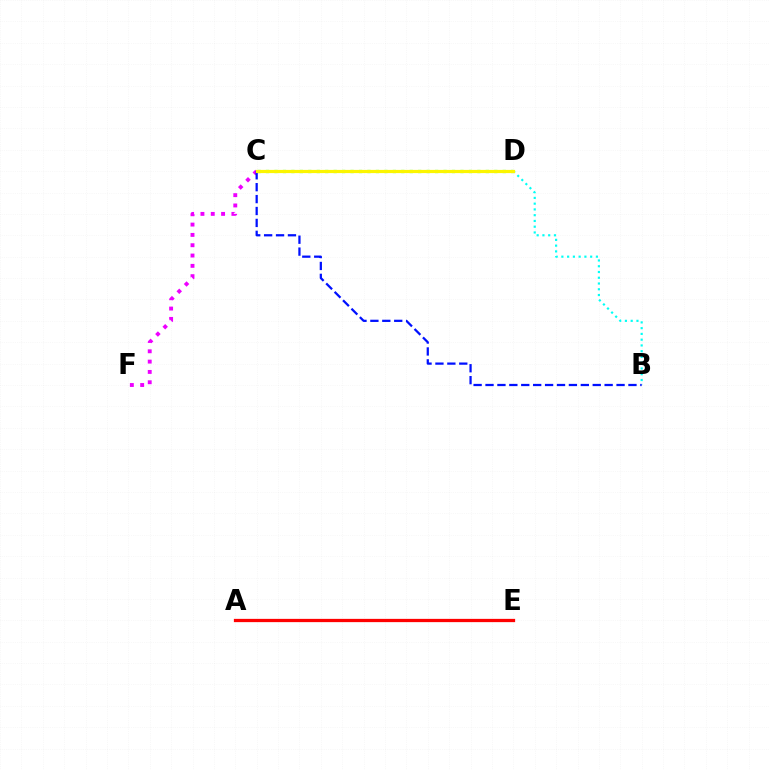{('C', 'F'): [{'color': '#ee00ff', 'line_style': 'dotted', 'thickness': 2.8}], ('B', 'D'): [{'color': '#00fff6', 'line_style': 'dotted', 'thickness': 1.57}], ('C', 'D'): [{'color': '#08ff00', 'line_style': 'dotted', 'thickness': 2.3}, {'color': '#fcf500', 'line_style': 'solid', 'thickness': 2.3}], ('B', 'C'): [{'color': '#0010ff', 'line_style': 'dashed', 'thickness': 1.62}], ('A', 'E'): [{'color': '#ff0000', 'line_style': 'solid', 'thickness': 2.35}]}